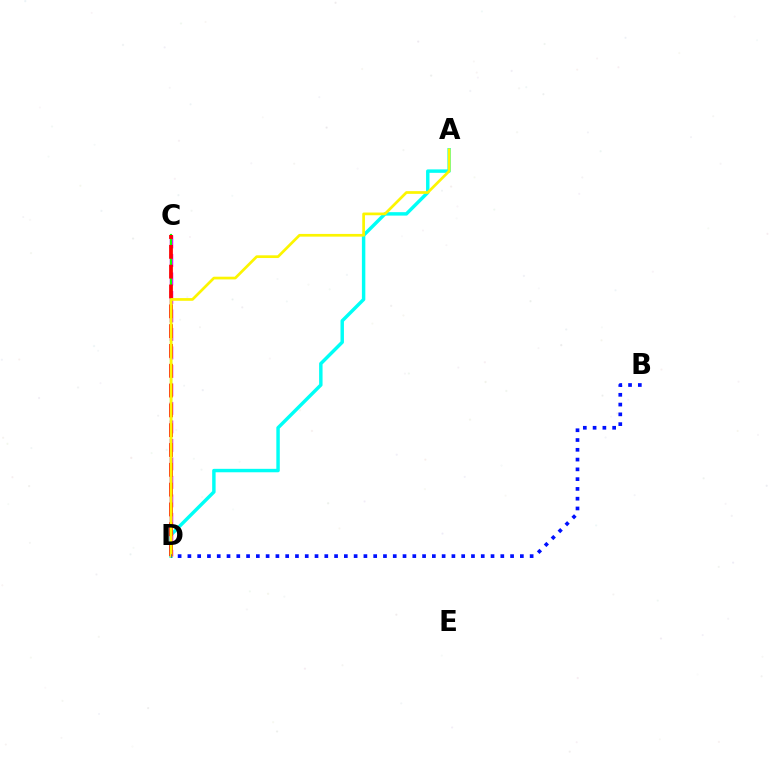{('A', 'D'): [{'color': '#00fff6', 'line_style': 'solid', 'thickness': 2.48}, {'color': '#fcf500', 'line_style': 'solid', 'thickness': 1.95}], ('C', 'D'): [{'color': '#ee00ff', 'line_style': 'dashed', 'thickness': 2.51}, {'color': '#08ff00', 'line_style': 'solid', 'thickness': 1.55}, {'color': '#ff0000', 'line_style': 'dashed', 'thickness': 2.69}], ('B', 'D'): [{'color': '#0010ff', 'line_style': 'dotted', 'thickness': 2.66}]}